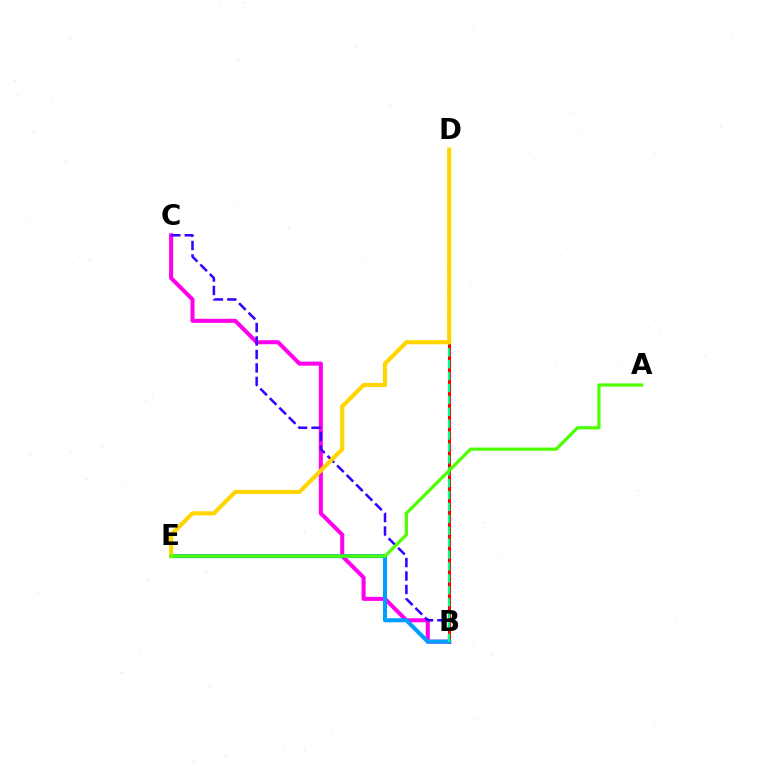{('B', 'C'): [{'color': '#ff00ed', 'line_style': 'solid', 'thickness': 2.92}, {'color': '#3700ff', 'line_style': 'dashed', 'thickness': 1.83}], ('B', 'D'): [{'color': '#ff0000', 'line_style': 'solid', 'thickness': 2.17}, {'color': '#00ff86', 'line_style': 'dashed', 'thickness': 1.62}], ('B', 'E'): [{'color': '#009eff', 'line_style': 'solid', 'thickness': 2.93}], ('D', 'E'): [{'color': '#ffd500', 'line_style': 'solid', 'thickness': 2.99}], ('A', 'E'): [{'color': '#4fff00', 'line_style': 'solid', 'thickness': 2.32}]}